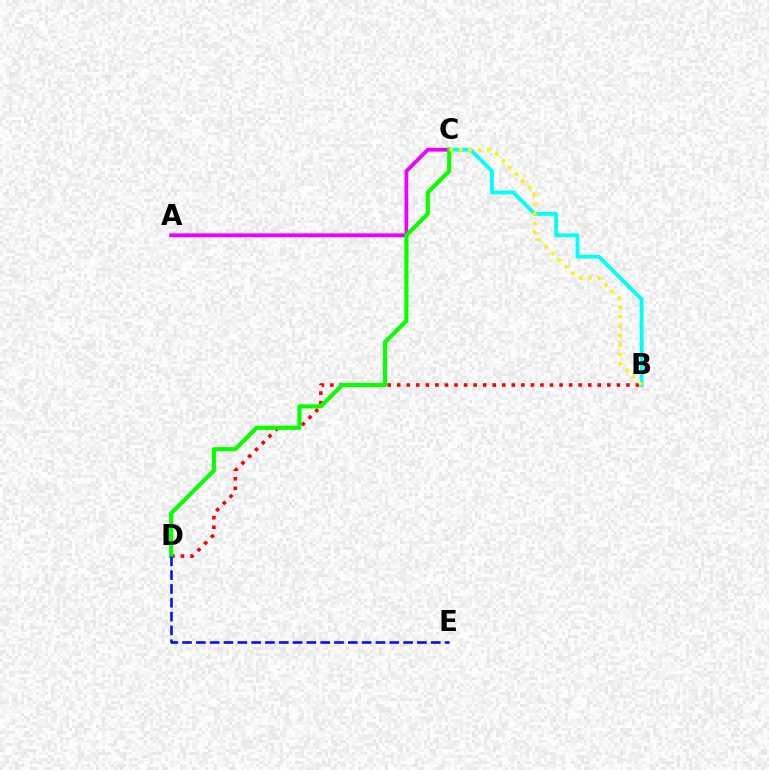{('B', 'D'): [{'color': '#ff0000', 'line_style': 'dotted', 'thickness': 2.59}], ('B', 'C'): [{'color': '#00fff6', 'line_style': 'solid', 'thickness': 2.74}, {'color': '#fcf500', 'line_style': 'dotted', 'thickness': 2.56}], ('A', 'C'): [{'color': '#ee00ff', 'line_style': 'solid', 'thickness': 2.73}], ('C', 'D'): [{'color': '#08ff00', 'line_style': 'solid', 'thickness': 2.97}], ('D', 'E'): [{'color': '#0010ff', 'line_style': 'dashed', 'thickness': 1.88}]}